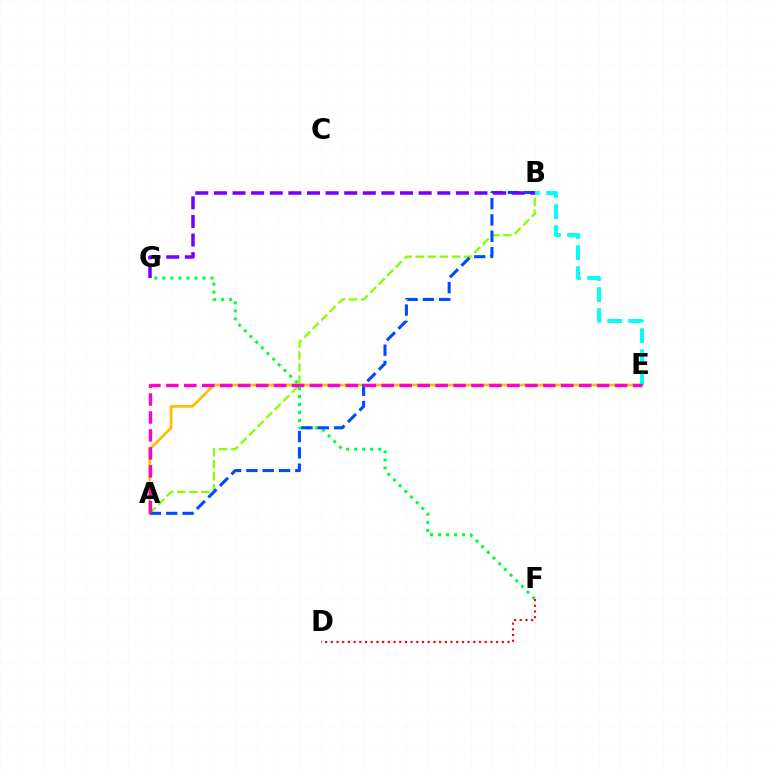{('A', 'E'): [{'color': '#ffbd00', 'line_style': 'solid', 'thickness': 1.94}, {'color': '#ff00cf', 'line_style': 'dashed', 'thickness': 2.44}], ('F', 'G'): [{'color': '#00ff39', 'line_style': 'dotted', 'thickness': 2.18}], ('A', 'B'): [{'color': '#84ff00', 'line_style': 'dashed', 'thickness': 1.64}, {'color': '#004bff', 'line_style': 'dashed', 'thickness': 2.22}], ('B', 'G'): [{'color': '#7200ff', 'line_style': 'dashed', 'thickness': 2.53}], ('D', 'F'): [{'color': '#ff0000', 'line_style': 'dotted', 'thickness': 1.55}], ('B', 'E'): [{'color': '#00fff6', 'line_style': 'dashed', 'thickness': 2.85}]}